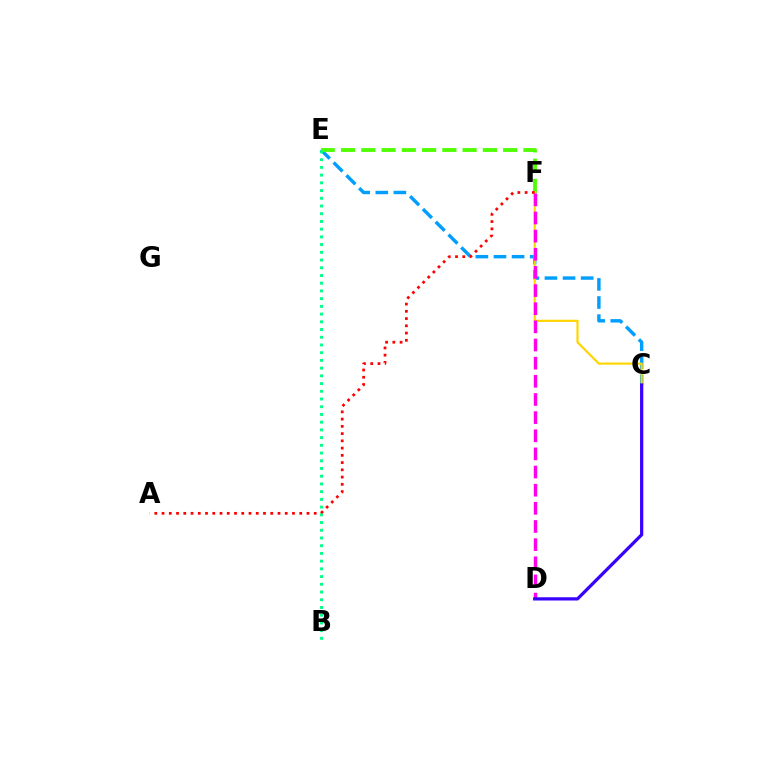{('C', 'E'): [{'color': '#009eff', 'line_style': 'dashed', 'thickness': 2.46}], ('E', 'F'): [{'color': '#4fff00', 'line_style': 'dashed', 'thickness': 2.75}], ('B', 'E'): [{'color': '#00ff86', 'line_style': 'dotted', 'thickness': 2.1}], ('C', 'F'): [{'color': '#ffd500', 'line_style': 'solid', 'thickness': 1.57}], ('A', 'F'): [{'color': '#ff0000', 'line_style': 'dotted', 'thickness': 1.97}], ('D', 'F'): [{'color': '#ff00ed', 'line_style': 'dashed', 'thickness': 2.47}], ('C', 'D'): [{'color': '#3700ff', 'line_style': 'solid', 'thickness': 2.33}]}